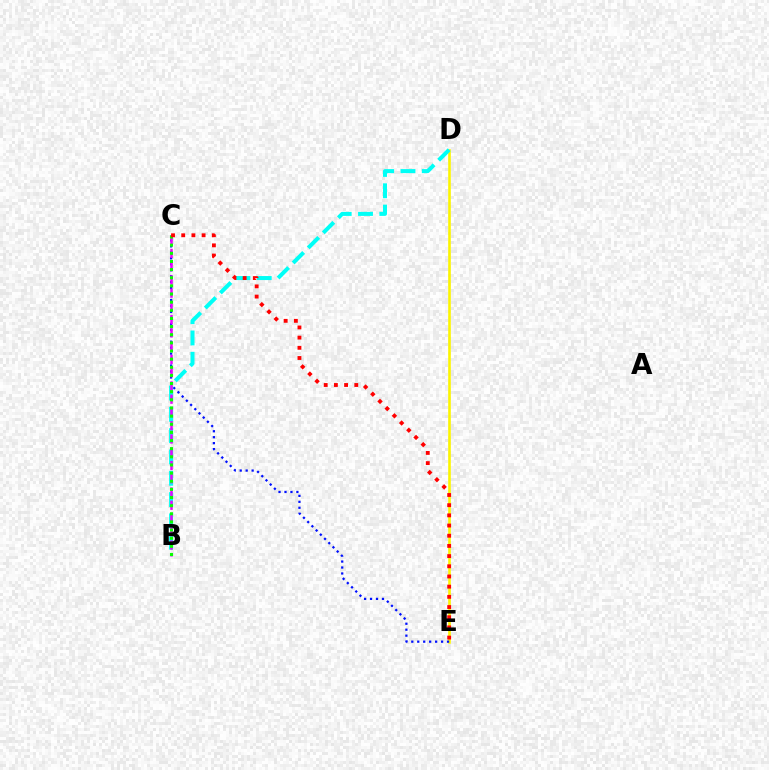{('D', 'E'): [{'color': '#fcf500', 'line_style': 'solid', 'thickness': 1.89}], ('C', 'E'): [{'color': '#0010ff', 'line_style': 'dotted', 'thickness': 1.62}, {'color': '#ff0000', 'line_style': 'dotted', 'thickness': 2.77}], ('B', 'D'): [{'color': '#00fff6', 'line_style': 'dashed', 'thickness': 2.9}], ('B', 'C'): [{'color': '#ee00ff', 'line_style': 'dashed', 'thickness': 1.8}, {'color': '#08ff00', 'line_style': 'dotted', 'thickness': 2.21}]}